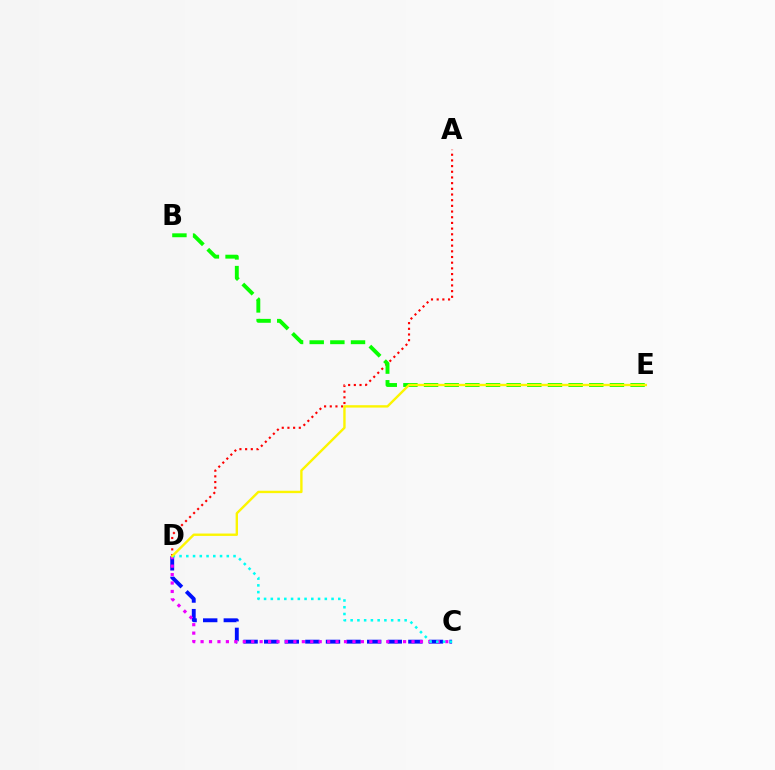{('C', 'D'): [{'color': '#0010ff', 'line_style': 'dashed', 'thickness': 2.8}, {'color': '#ee00ff', 'line_style': 'dotted', 'thickness': 2.29}, {'color': '#00fff6', 'line_style': 'dotted', 'thickness': 1.83}], ('A', 'D'): [{'color': '#ff0000', 'line_style': 'dotted', 'thickness': 1.54}], ('B', 'E'): [{'color': '#08ff00', 'line_style': 'dashed', 'thickness': 2.81}], ('D', 'E'): [{'color': '#fcf500', 'line_style': 'solid', 'thickness': 1.72}]}